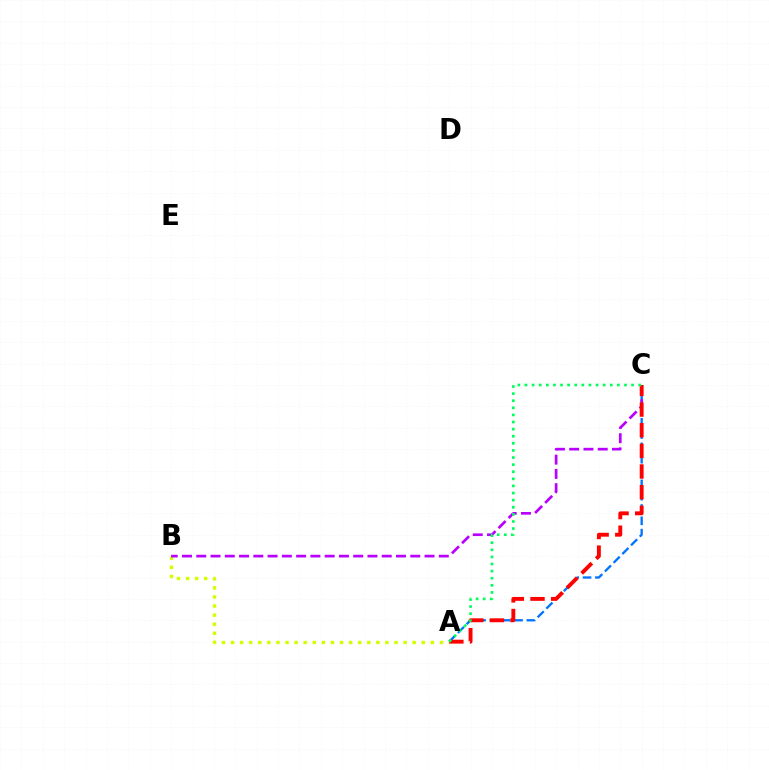{('A', 'C'): [{'color': '#0074ff', 'line_style': 'dashed', 'thickness': 1.67}, {'color': '#ff0000', 'line_style': 'dashed', 'thickness': 2.81}, {'color': '#00ff5c', 'line_style': 'dotted', 'thickness': 1.93}], ('A', 'B'): [{'color': '#d1ff00', 'line_style': 'dotted', 'thickness': 2.47}], ('B', 'C'): [{'color': '#b900ff', 'line_style': 'dashed', 'thickness': 1.94}]}